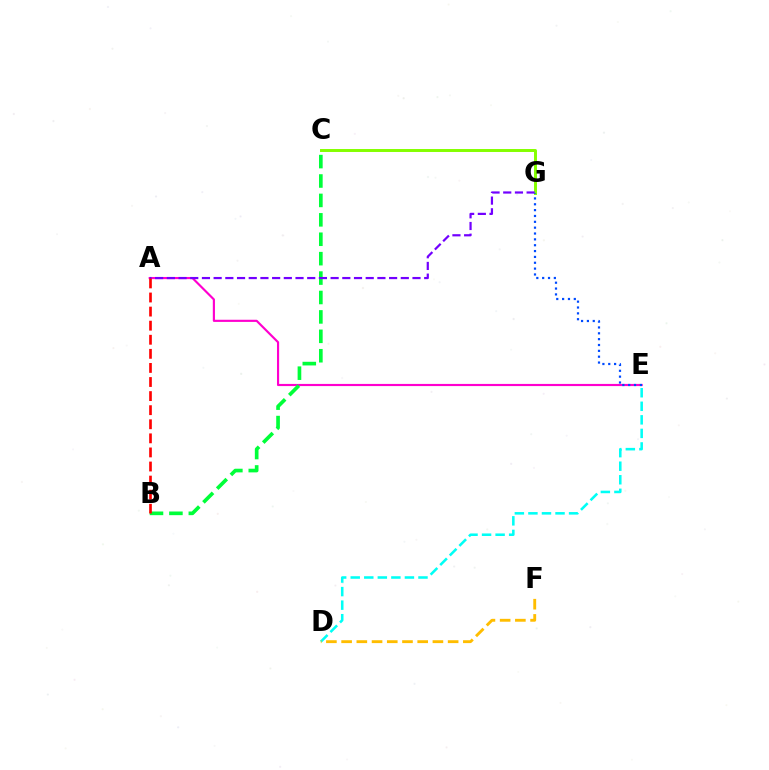{('D', 'E'): [{'color': '#00fff6', 'line_style': 'dashed', 'thickness': 1.84}], ('A', 'E'): [{'color': '#ff00cf', 'line_style': 'solid', 'thickness': 1.55}], ('C', 'G'): [{'color': '#84ff00', 'line_style': 'solid', 'thickness': 2.13}], ('B', 'C'): [{'color': '#00ff39', 'line_style': 'dashed', 'thickness': 2.64}], ('D', 'F'): [{'color': '#ffbd00', 'line_style': 'dashed', 'thickness': 2.07}], ('A', 'G'): [{'color': '#7200ff', 'line_style': 'dashed', 'thickness': 1.59}], ('E', 'G'): [{'color': '#004bff', 'line_style': 'dotted', 'thickness': 1.59}], ('A', 'B'): [{'color': '#ff0000', 'line_style': 'dashed', 'thickness': 1.91}]}